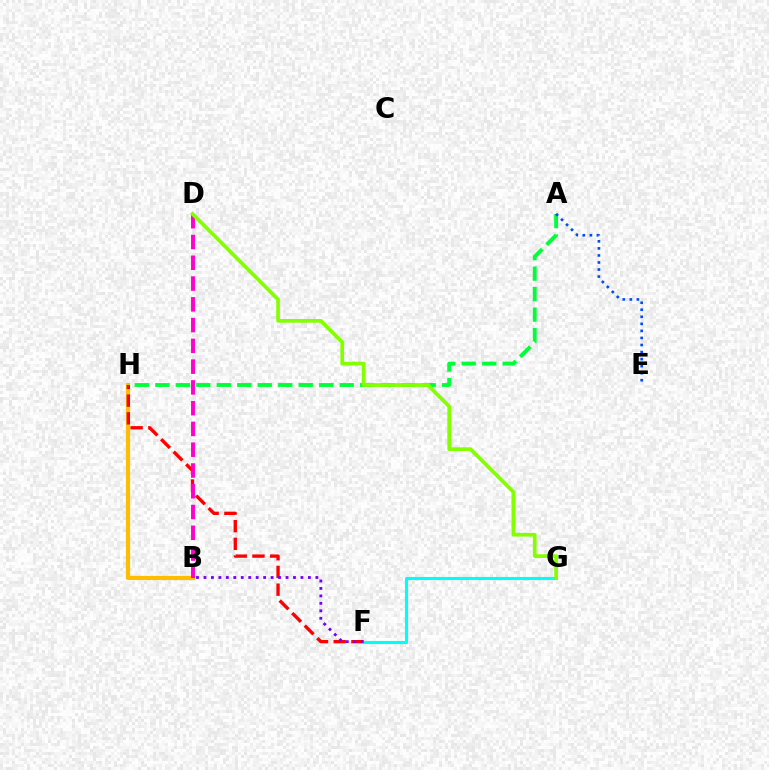{('B', 'H'): [{'color': '#ffbd00', 'line_style': 'solid', 'thickness': 2.99}], ('F', 'H'): [{'color': '#ff0000', 'line_style': 'dashed', 'thickness': 2.41}], ('F', 'G'): [{'color': '#00fff6', 'line_style': 'solid', 'thickness': 2.24}], ('A', 'H'): [{'color': '#00ff39', 'line_style': 'dashed', 'thickness': 2.78}], ('B', 'D'): [{'color': '#ff00cf', 'line_style': 'dashed', 'thickness': 2.82}], ('B', 'F'): [{'color': '#7200ff', 'line_style': 'dotted', 'thickness': 2.03}], ('A', 'E'): [{'color': '#004bff', 'line_style': 'dotted', 'thickness': 1.91}], ('D', 'G'): [{'color': '#84ff00', 'line_style': 'solid', 'thickness': 2.66}]}